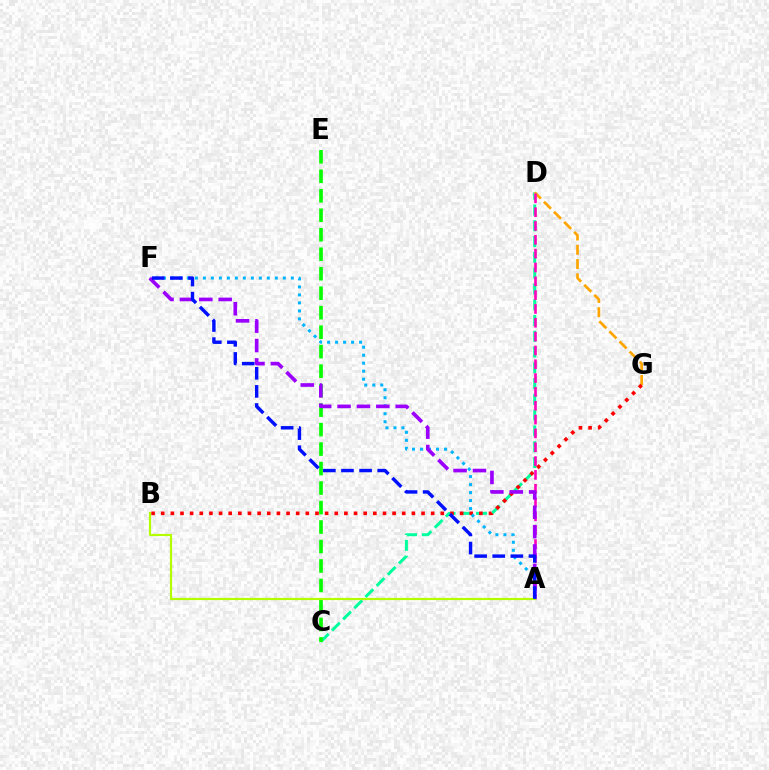{('C', 'D'): [{'color': '#00ff9d', 'line_style': 'dashed', 'thickness': 2.14}], ('C', 'E'): [{'color': '#08ff00', 'line_style': 'dashed', 'thickness': 2.65}], ('D', 'G'): [{'color': '#ffa500', 'line_style': 'dashed', 'thickness': 1.94}], ('B', 'G'): [{'color': '#ff0000', 'line_style': 'dotted', 'thickness': 2.62}], ('A', 'D'): [{'color': '#ff00bd', 'line_style': 'dashed', 'thickness': 1.88}], ('A', 'F'): [{'color': '#00b5ff', 'line_style': 'dotted', 'thickness': 2.17}, {'color': '#9b00ff', 'line_style': 'dashed', 'thickness': 2.63}, {'color': '#0010ff', 'line_style': 'dashed', 'thickness': 2.46}], ('A', 'B'): [{'color': '#b3ff00', 'line_style': 'solid', 'thickness': 1.58}]}